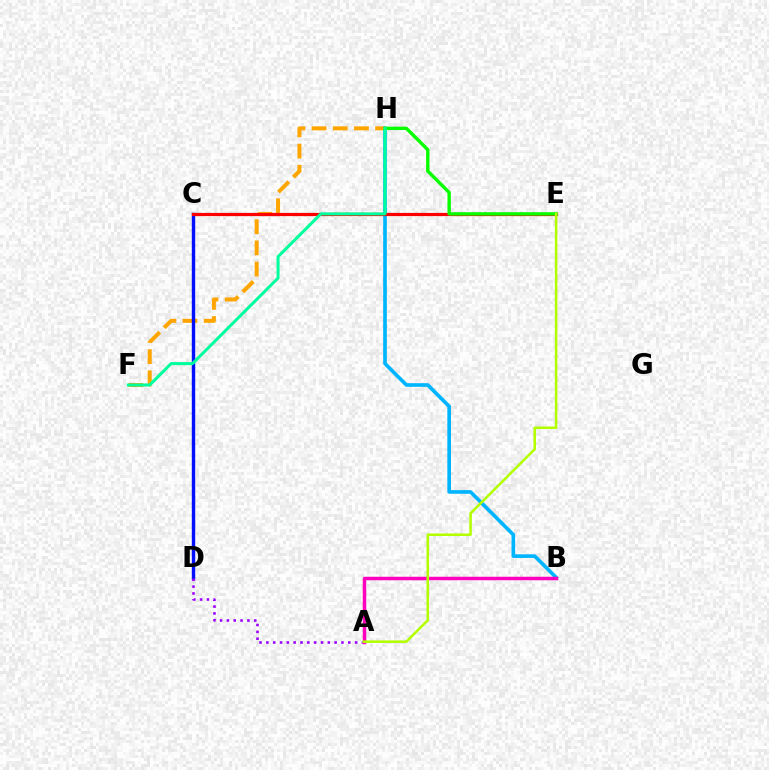{('B', 'H'): [{'color': '#00b5ff', 'line_style': 'solid', 'thickness': 2.63}], ('F', 'H'): [{'color': '#ffa500', 'line_style': 'dashed', 'thickness': 2.88}, {'color': '#00ff9d', 'line_style': 'solid', 'thickness': 2.18}], ('C', 'D'): [{'color': '#0010ff', 'line_style': 'solid', 'thickness': 2.44}], ('A', 'D'): [{'color': '#9b00ff', 'line_style': 'dotted', 'thickness': 1.86}], ('A', 'B'): [{'color': '#ff00bd', 'line_style': 'solid', 'thickness': 2.51}], ('C', 'E'): [{'color': '#ff0000', 'line_style': 'solid', 'thickness': 2.31}], ('E', 'H'): [{'color': '#08ff00', 'line_style': 'solid', 'thickness': 2.44}], ('A', 'E'): [{'color': '#b3ff00', 'line_style': 'solid', 'thickness': 1.83}]}